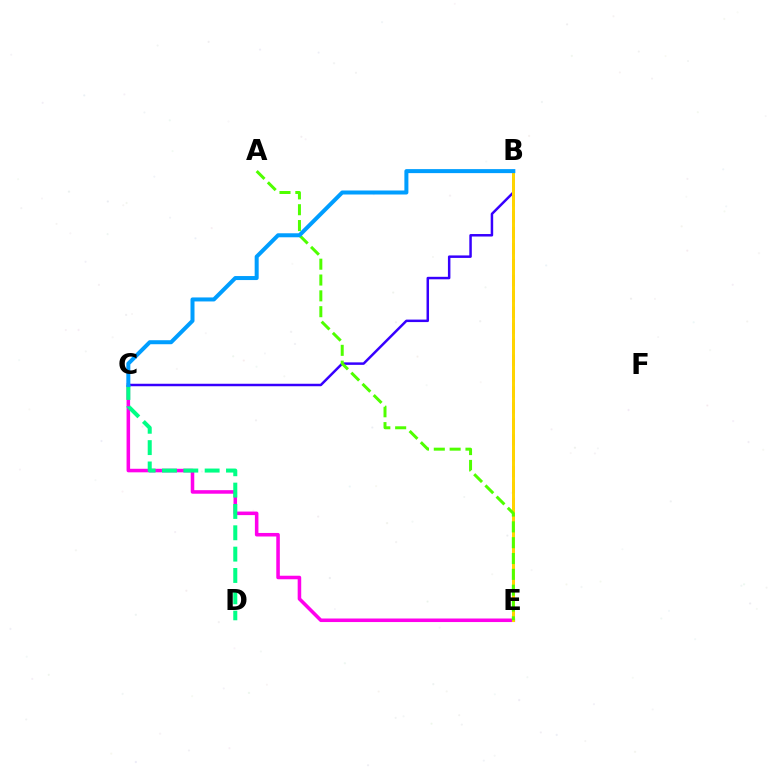{('C', 'E'): [{'color': '#ff00ed', 'line_style': 'solid', 'thickness': 2.56}], ('B', 'E'): [{'color': '#ff0000', 'line_style': 'dashed', 'thickness': 2.16}, {'color': '#ffd500', 'line_style': 'solid', 'thickness': 2.14}], ('B', 'C'): [{'color': '#3700ff', 'line_style': 'solid', 'thickness': 1.79}, {'color': '#009eff', 'line_style': 'solid', 'thickness': 2.89}], ('A', 'E'): [{'color': '#4fff00', 'line_style': 'dashed', 'thickness': 2.15}], ('C', 'D'): [{'color': '#00ff86', 'line_style': 'dashed', 'thickness': 2.9}]}